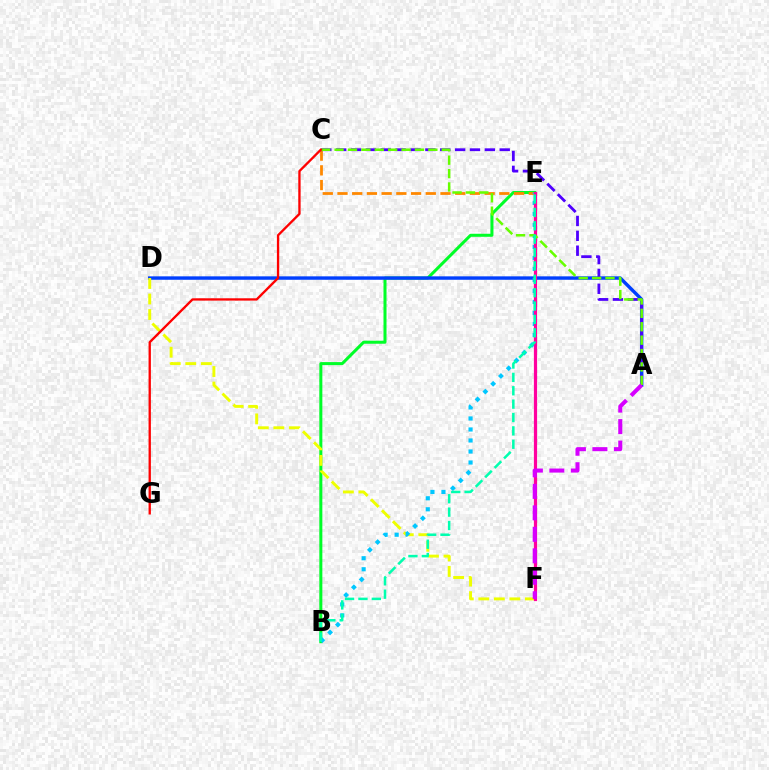{('B', 'E'): [{'color': '#00ff27', 'line_style': 'solid', 'thickness': 2.18}, {'color': '#00c7ff', 'line_style': 'dotted', 'thickness': 2.99}, {'color': '#00ffaf', 'line_style': 'dashed', 'thickness': 1.82}], ('A', 'D'): [{'color': '#003fff', 'line_style': 'solid', 'thickness': 2.47}], ('C', 'E'): [{'color': '#ff8800', 'line_style': 'dashed', 'thickness': 2.0}], ('A', 'C'): [{'color': '#4f00ff', 'line_style': 'dashed', 'thickness': 2.02}, {'color': '#66ff00', 'line_style': 'dashed', 'thickness': 1.82}], ('D', 'F'): [{'color': '#eeff00', 'line_style': 'dashed', 'thickness': 2.11}], ('E', 'F'): [{'color': '#ff00a0', 'line_style': 'solid', 'thickness': 2.32}], ('A', 'F'): [{'color': '#d600ff', 'line_style': 'dashed', 'thickness': 2.92}], ('C', 'G'): [{'color': '#ff0000', 'line_style': 'solid', 'thickness': 1.68}]}